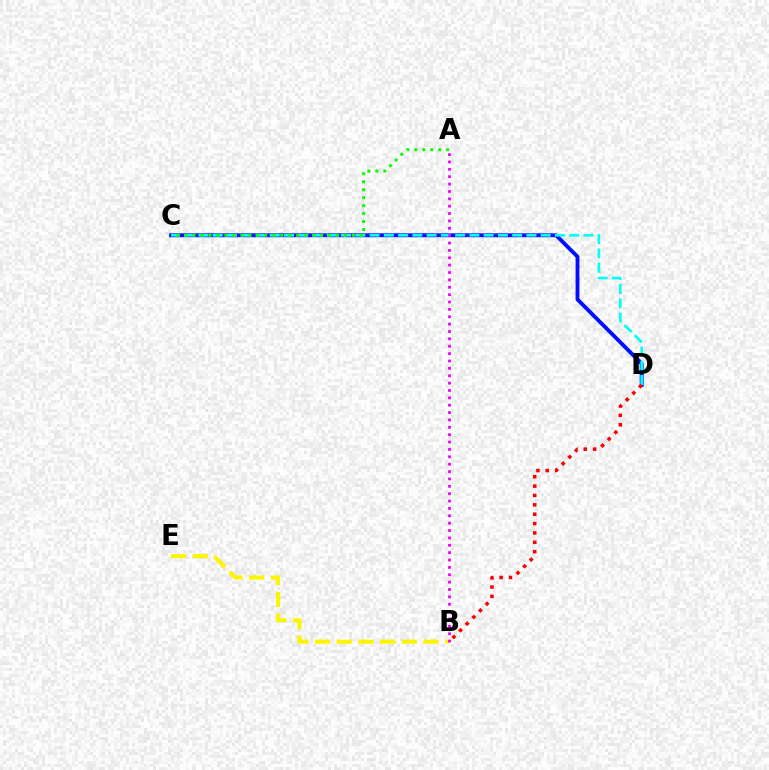{('C', 'D'): [{'color': '#0010ff', 'line_style': 'solid', 'thickness': 2.78}, {'color': '#00fff6', 'line_style': 'dashed', 'thickness': 1.94}], ('B', 'D'): [{'color': '#ff0000', 'line_style': 'dotted', 'thickness': 2.55}], ('A', 'C'): [{'color': '#08ff00', 'line_style': 'dotted', 'thickness': 2.16}], ('B', 'E'): [{'color': '#fcf500', 'line_style': 'dashed', 'thickness': 2.95}], ('A', 'B'): [{'color': '#ee00ff', 'line_style': 'dotted', 'thickness': 2.0}]}